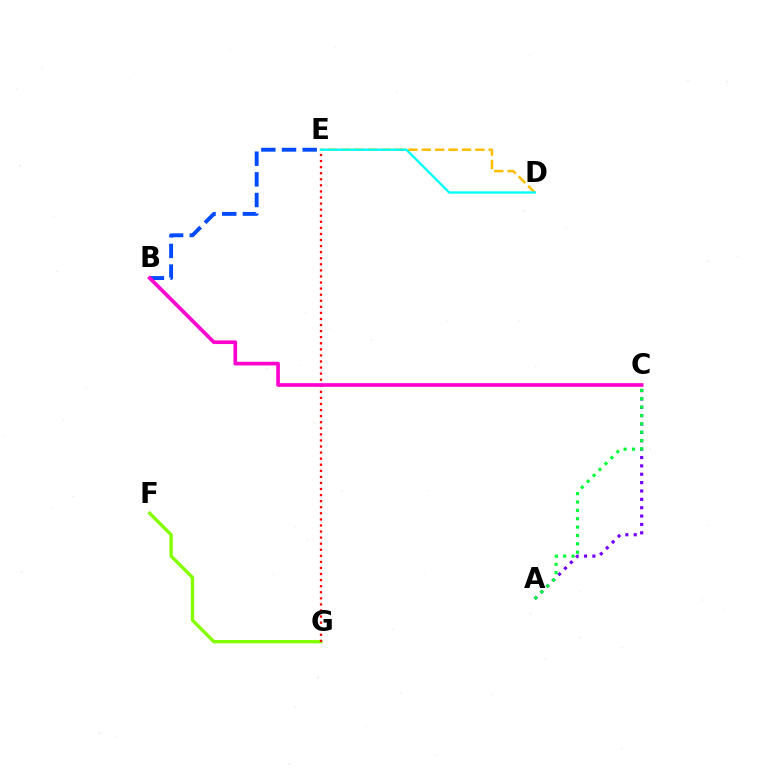{('B', 'E'): [{'color': '#004bff', 'line_style': 'dashed', 'thickness': 2.81}], ('A', 'C'): [{'color': '#7200ff', 'line_style': 'dotted', 'thickness': 2.27}, {'color': '#00ff39', 'line_style': 'dotted', 'thickness': 2.27}], ('D', 'E'): [{'color': '#ffbd00', 'line_style': 'dashed', 'thickness': 1.82}, {'color': '#00fff6', 'line_style': 'solid', 'thickness': 1.67}], ('F', 'G'): [{'color': '#84ff00', 'line_style': 'solid', 'thickness': 2.43}], ('E', 'G'): [{'color': '#ff0000', 'line_style': 'dotted', 'thickness': 1.65}], ('B', 'C'): [{'color': '#ff00cf', 'line_style': 'solid', 'thickness': 2.65}]}